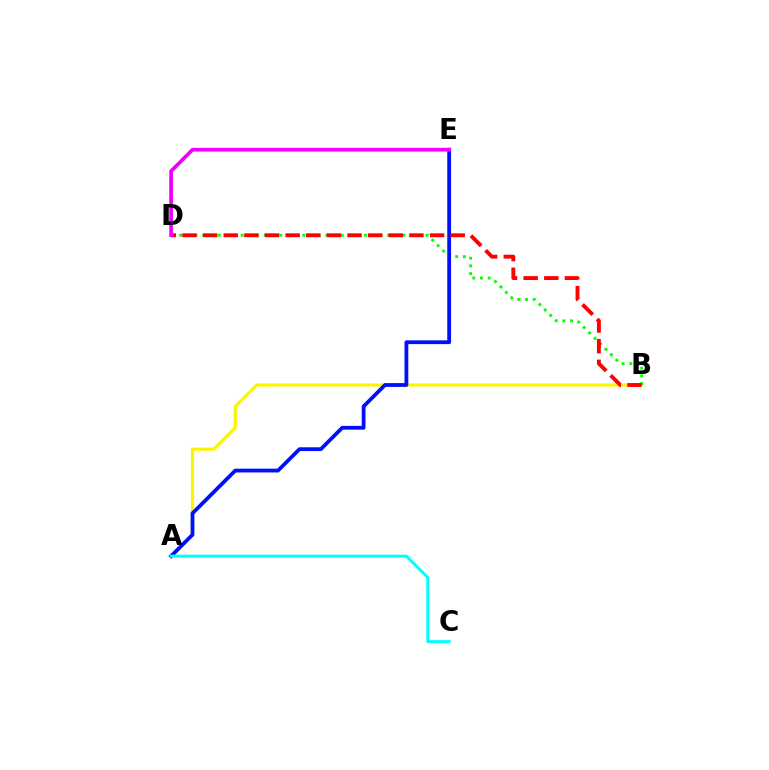{('A', 'B'): [{'color': '#fcf500', 'line_style': 'solid', 'thickness': 2.29}], ('B', 'D'): [{'color': '#08ff00', 'line_style': 'dotted', 'thickness': 2.09}, {'color': '#ff0000', 'line_style': 'dashed', 'thickness': 2.8}], ('A', 'E'): [{'color': '#0010ff', 'line_style': 'solid', 'thickness': 2.73}], ('A', 'C'): [{'color': '#00fff6', 'line_style': 'solid', 'thickness': 2.13}], ('D', 'E'): [{'color': '#ee00ff', 'line_style': 'solid', 'thickness': 2.68}]}